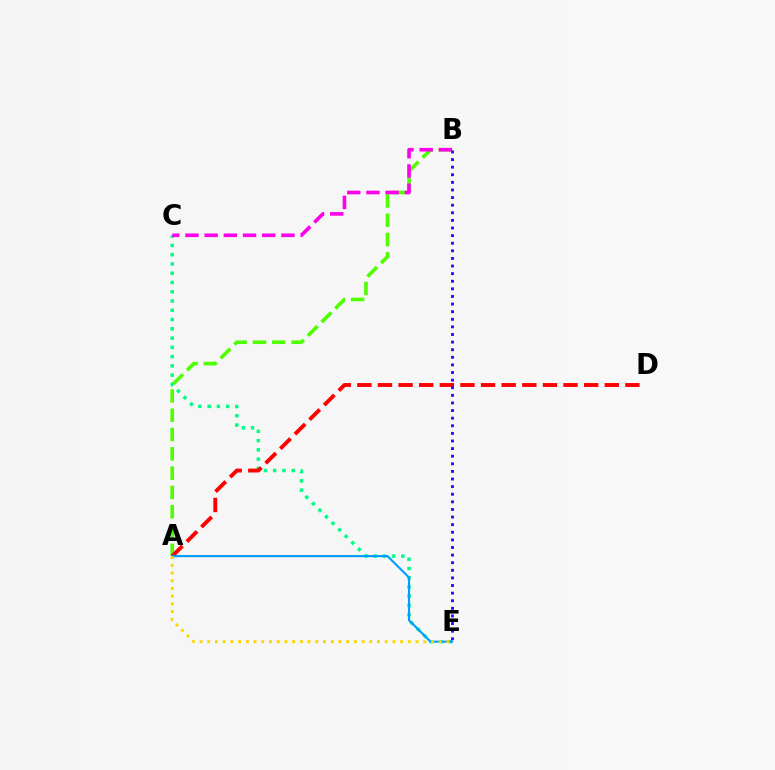{('A', 'B'): [{'color': '#4fff00', 'line_style': 'dashed', 'thickness': 2.62}], ('C', 'E'): [{'color': '#00ff86', 'line_style': 'dotted', 'thickness': 2.52}], ('A', 'D'): [{'color': '#ff0000', 'line_style': 'dashed', 'thickness': 2.8}], ('A', 'E'): [{'color': '#009eff', 'line_style': 'solid', 'thickness': 1.54}, {'color': '#ffd500', 'line_style': 'dotted', 'thickness': 2.1}], ('B', 'C'): [{'color': '#ff00ed', 'line_style': 'dashed', 'thickness': 2.61}], ('B', 'E'): [{'color': '#3700ff', 'line_style': 'dotted', 'thickness': 2.07}]}